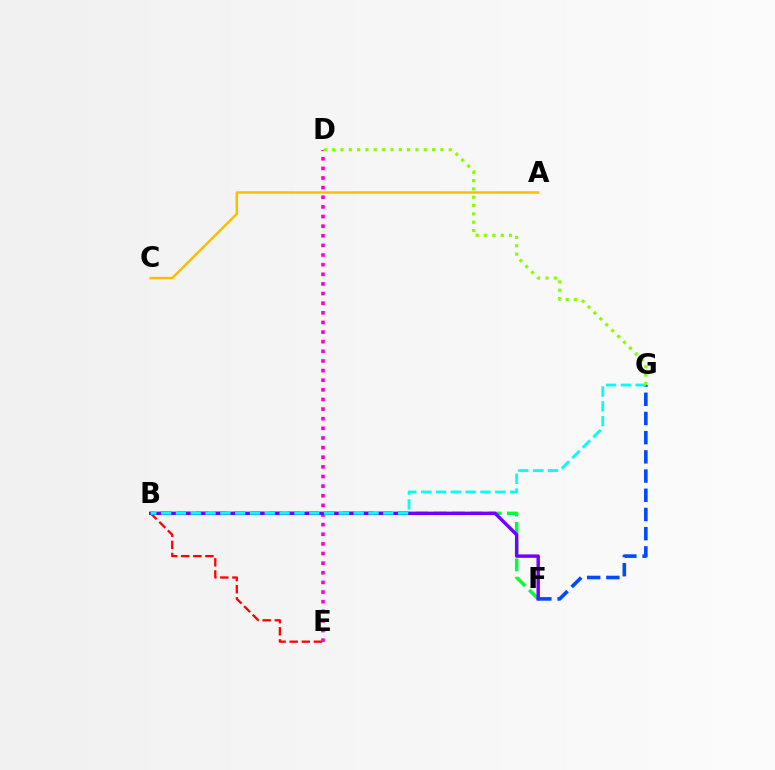{('B', 'E'): [{'color': '#ff0000', 'line_style': 'dashed', 'thickness': 1.64}], ('B', 'F'): [{'color': '#00ff39', 'line_style': 'dashed', 'thickness': 2.48}, {'color': '#7200ff', 'line_style': 'solid', 'thickness': 2.46}], ('D', 'E'): [{'color': '#ff00cf', 'line_style': 'dotted', 'thickness': 2.62}], ('F', 'G'): [{'color': '#004bff', 'line_style': 'dashed', 'thickness': 2.61}], ('B', 'G'): [{'color': '#00fff6', 'line_style': 'dashed', 'thickness': 2.01}], ('D', 'G'): [{'color': '#84ff00', 'line_style': 'dotted', 'thickness': 2.26}], ('A', 'C'): [{'color': '#ffbd00', 'line_style': 'solid', 'thickness': 1.8}]}